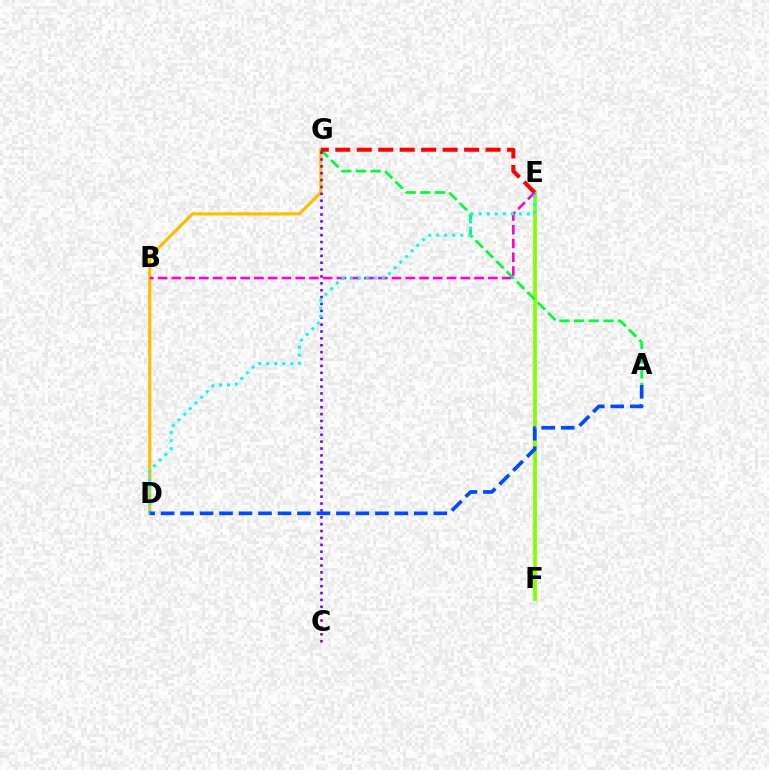{('E', 'F'): [{'color': '#84ff00', 'line_style': 'solid', 'thickness': 2.69}], ('D', 'G'): [{'color': '#ffbd00', 'line_style': 'solid', 'thickness': 2.25}], ('A', 'G'): [{'color': '#00ff39', 'line_style': 'dashed', 'thickness': 1.99}], ('C', 'G'): [{'color': '#7200ff', 'line_style': 'dotted', 'thickness': 1.87}], ('E', 'G'): [{'color': '#ff0000', 'line_style': 'dashed', 'thickness': 2.92}], ('B', 'E'): [{'color': '#ff00cf', 'line_style': 'dashed', 'thickness': 1.87}], ('D', 'E'): [{'color': '#00fff6', 'line_style': 'dotted', 'thickness': 2.17}], ('A', 'D'): [{'color': '#004bff', 'line_style': 'dashed', 'thickness': 2.65}]}